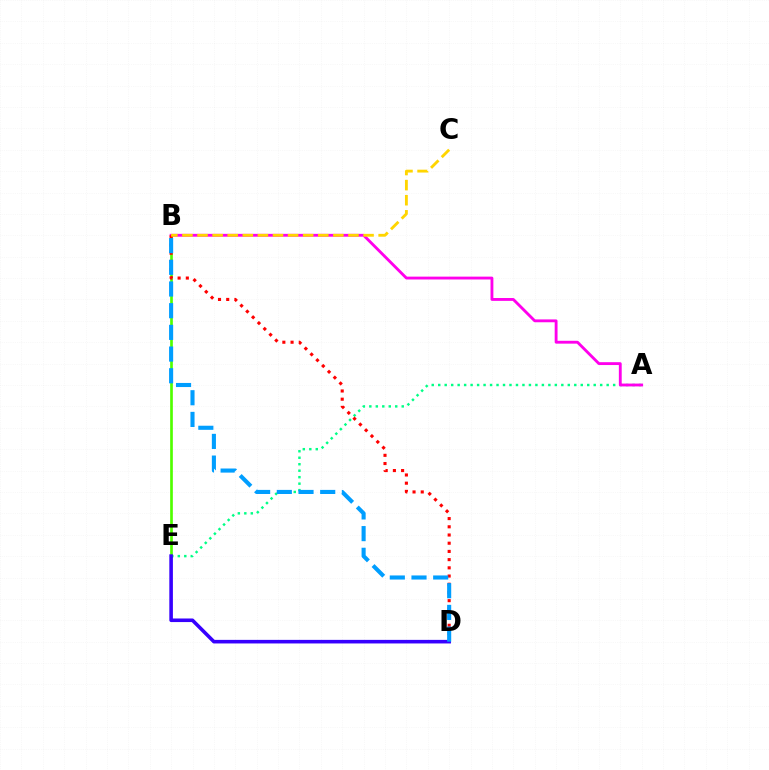{('A', 'E'): [{'color': '#00ff86', 'line_style': 'dotted', 'thickness': 1.76}], ('B', 'E'): [{'color': '#4fff00', 'line_style': 'solid', 'thickness': 1.93}], ('A', 'B'): [{'color': '#ff00ed', 'line_style': 'solid', 'thickness': 2.06}], ('B', 'D'): [{'color': '#ff0000', 'line_style': 'dotted', 'thickness': 2.23}, {'color': '#009eff', 'line_style': 'dashed', 'thickness': 2.95}], ('D', 'E'): [{'color': '#3700ff', 'line_style': 'solid', 'thickness': 2.58}], ('B', 'C'): [{'color': '#ffd500', 'line_style': 'dashed', 'thickness': 2.05}]}